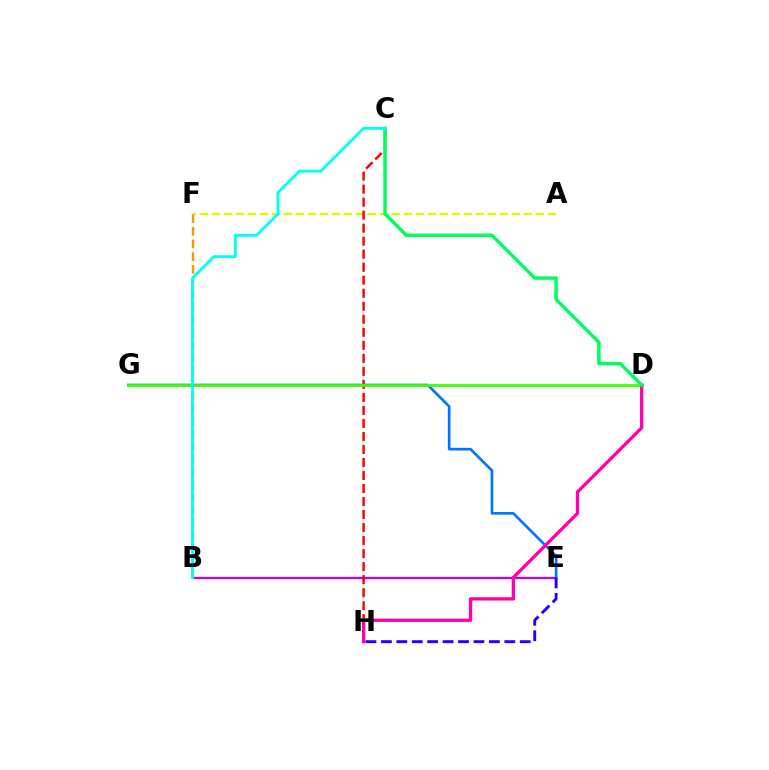{('B', 'E'): [{'color': '#b900ff', 'line_style': 'solid', 'thickness': 1.64}], ('A', 'F'): [{'color': '#d1ff00', 'line_style': 'dashed', 'thickness': 1.63}], ('C', 'H'): [{'color': '#ff0000', 'line_style': 'dashed', 'thickness': 1.77}], ('E', 'G'): [{'color': '#0074ff', 'line_style': 'solid', 'thickness': 1.9}], ('D', 'G'): [{'color': '#3dff00', 'line_style': 'solid', 'thickness': 1.97}], ('D', 'H'): [{'color': '#ff00ac', 'line_style': 'solid', 'thickness': 2.37}], ('E', 'H'): [{'color': '#2500ff', 'line_style': 'dashed', 'thickness': 2.1}], ('B', 'F'): [{'color': '#ff9400', 'line_style': 'dashed', 'thickness': 1.72}], ('C', 'D'): [{'color': '#00ff5c', 'line_style': 'solid', 'thickness': 2.5}], ('B', 'C'): [{'color': '#00fff6', 'line_style': 'solid', 'thickness': 2.07}]}